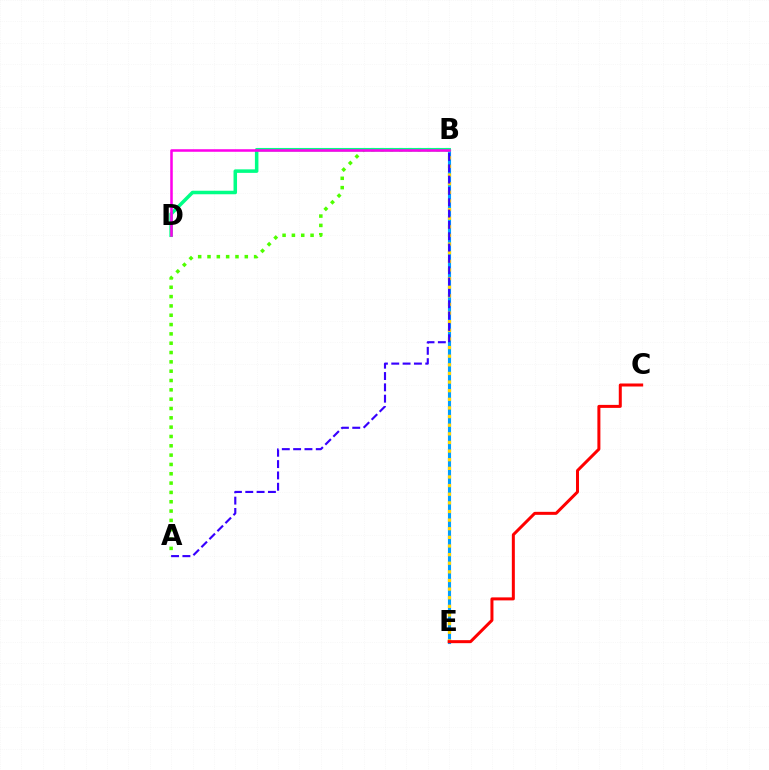{('B', 'E'): [{'color': '#009eff', 'line_style': 'solid', 'thickness': 2.24}, {'color': '#ffd500', 'line_style': 'dotted', 'thickness': 2.34}], ('A', 'B'): [{'color': '#4fff00', 'line_style': 'dotted', 'thickness': 2.53}, {'color': '#3700ff', 'line_style': 'dashed', 'thickness': 1.54}], ('B', 'D'): [{'color': '#00ff86', 'line_style': 'solid', 'thickness': 2.53}, {'color': '#ff00ed', 'line_style': 'solid', 'thickness': 1.83}], ('C', 'E'): [{'color': '#ff0000', 'line_style': 'solid', 'thickness': 2.16}]}